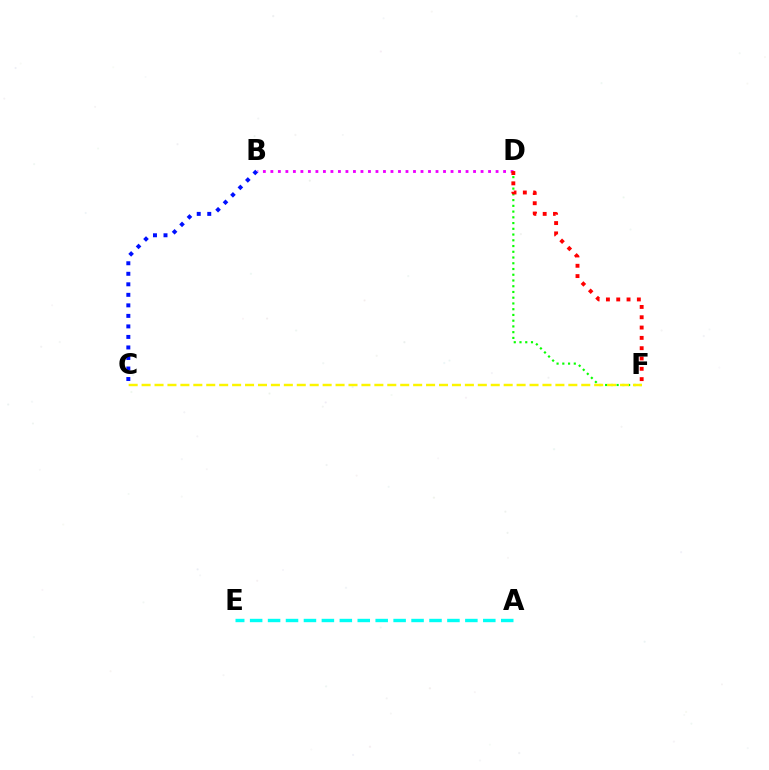{('A', 'E'): [{'color': '#00fff6', 'line_style': 'dashed', 'thickness': 2.44}], ('B', 'D'): [{'color': '#ee00ff', 'line_style': 'dotted', 'thickness': 2.04}], ('D', 'F'): [{'color': '#08ff00', 'line_style': 'dotted', 'thickness': 1.56}, {'color': '#ff0000', 'line_style': 'dotted', 'thickness': 2.8}], ('C', 'F'): [{'color': '#fcf500', 'line_style': 'dashed', 'thickness': 1.76}], ('B', 'C'): [{'color': '#0010ff', 'line_style': 'dotted', 'thickness': 2.86}]}